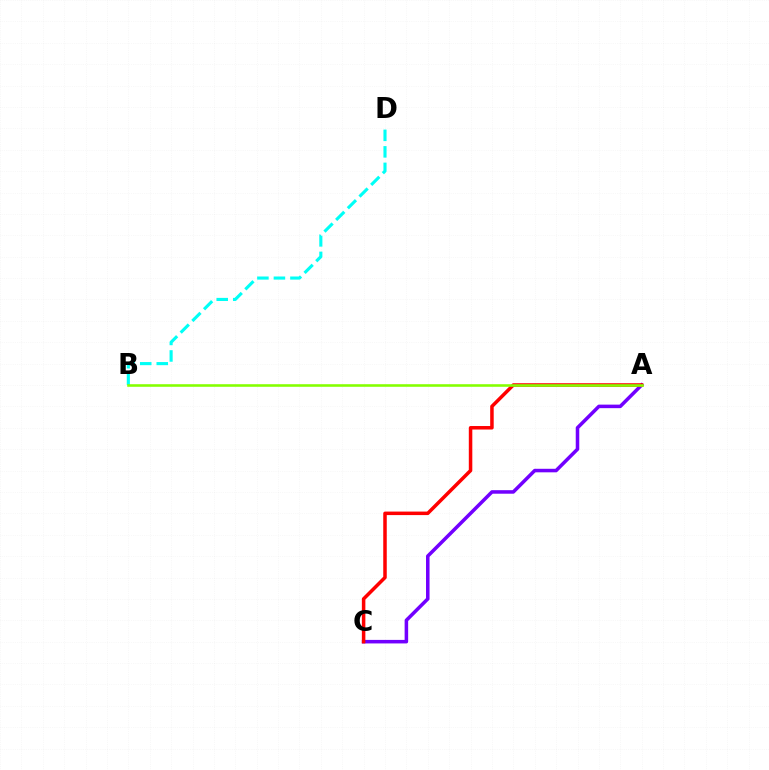{('A', 'C'): [{'color': '#7200ff', 'line_style': 'solid', 'thickness': 2.54}, {'color': '#ff0000', 'line_style': 'solid', 'thickness': 2.53}], ('B', 'D'): [{'color': '#00fff6', 'line_style': 'dashed', 'thickness': 2.24}], ('A', 'B'): [{'color': '#84ff00', 'line_style': 'solid', 'thickness': 1.86}]}